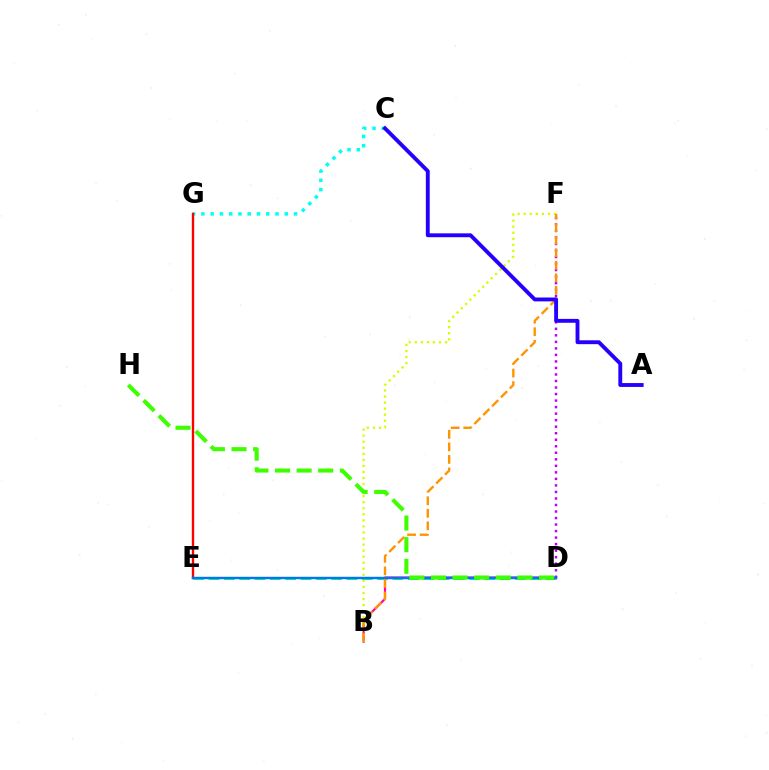{('B', 'D'): [{'color': '#ff00ac', 'line_style': 'solid', 'thickness': 1.55}], ('D', 'F'): [{'color': '#b900ff', 'line_style': 'dotted', 'thickness': 1.77}], ('D', 'E'): [{'color': '#00ff5c', 'line_style': 'dashed', 'thickness': 2.08}, {'color': '#0074ff', 'line_style': 'solid', 'thickness': 1.73}], ('B', 'F'): [{'color': '#d1ff00', 'line_style': 'dotted', 'thickness': 1.64}, {'color': '#ff9400', 'line_style': 'dashed', 'thickness': 1.7}], ('C', 'G'): [{'color': '#00fff6', 'line_style': 'dotted', 'thickness': 2.52}], ('E', 'G'): [{'color': '#ff0000', 'line_style': 'solid', 'thickness': 1.7}], ('D', 'H'): [{'color': '#3dff00', 'line_style': 'dashed', 'thickness': 2.94}], ('A', 'C'): [{'color': '#2500ff', 'line_style': 'solid', 'thickness': 2.79}]}